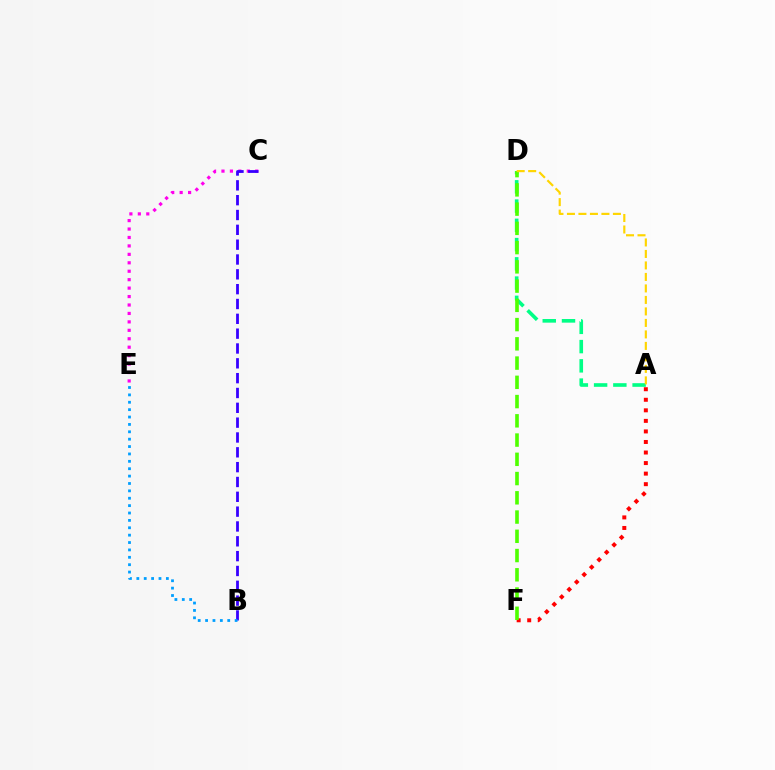{('A', 'F'): [{'color': '#ff0000', 'line_style': 'dotted', 'thickness': 2.87}], ('C', 'E'): [{'color': '#ff00ed', 'line_style': 'dotted', 'thickness': 2.29}], ('B', 'C'): [{'color': '#3700ff', 'line_style': 'dashed', 'thickness': 2.01}], ('A', 'D'): [{'color': '#00ff86', 'line_style': 'dashed', 'thickness': 2.62}, {'color': '#ffd500', 'line_style': 'dashed', 'thickness': 1.56}], ('D', 'F'): [{'color': '#4fff00', 'line_style': 'dashed', 'thickness': 2.61}], ('B', 'E'): [{'color': '#009eff', 'line_style': 'dotted', 'thickness': 2.01}]}